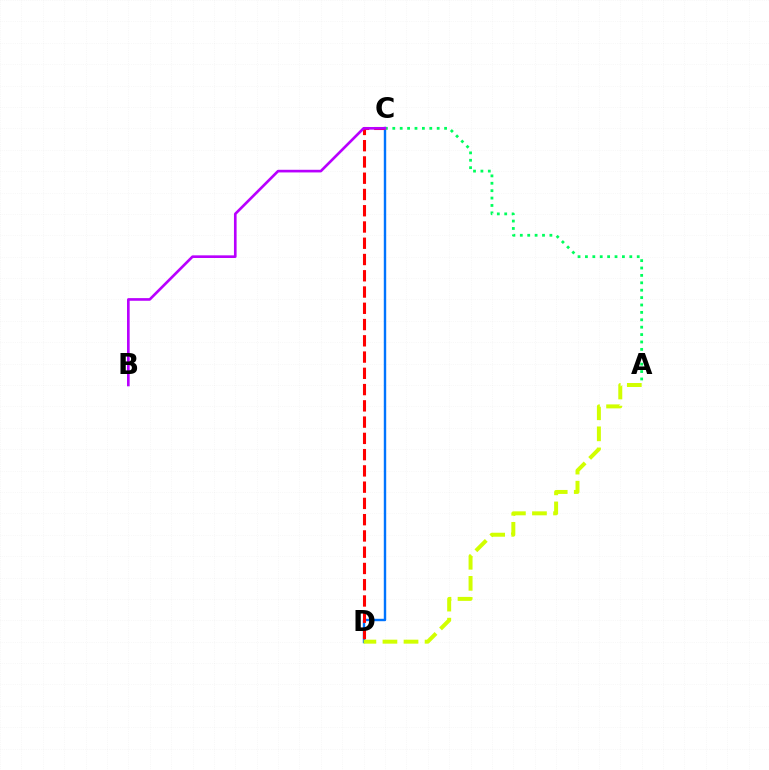{('C', 'D'): [{'color': '#0074ff', 'line_style': 'solid', 'thickness': 1.74}, {'color': '#ff0000', 'line_style': 'dashed', 'thickness': 2.21}], ('A', 'D'): [{'color': '#d1ff00', 'line_style': 'dashed', 'thickness': 2.86}], ('A', 'C'): [{'color': '#00ff5c', 'line_style': 'dotted', 'thickness': 2.01}], ('B', 'C'): [{'color': '#b900ff', 'line_style': 'solid', 'thickness': 1.91}]}